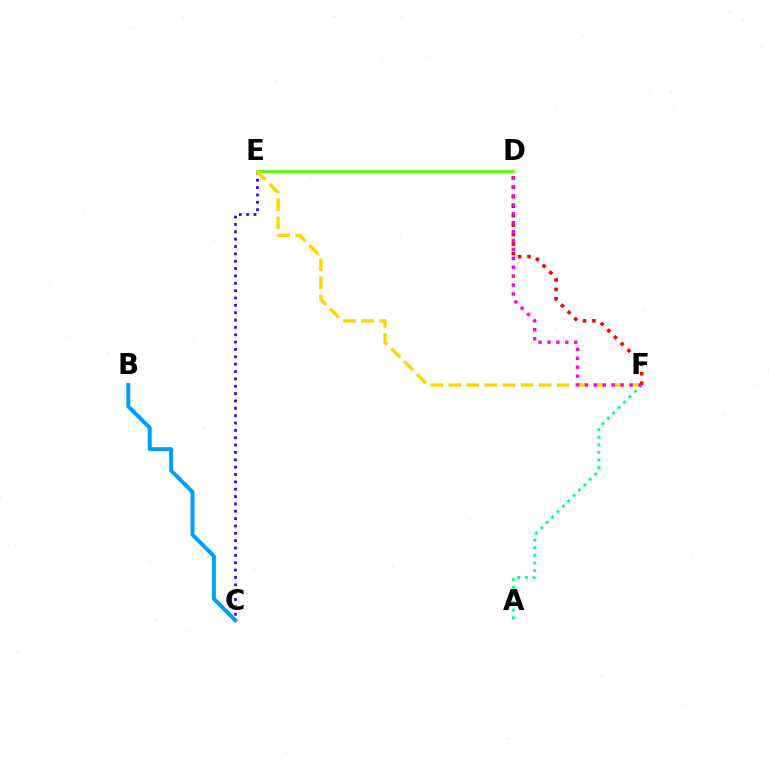{('C', 'E'): [{'color': '#3700ff', 'line_style': 'dotted', 'thickness': 2.0}], ('B', 'C'): [{'color': '#009eff', 'line_style': 'solid', 'thickness': 2.86}], ('D', 'E'): [{'color': '#4fff00', 'line_style': 'solid', 'thickness': 2.06}], ('E', 'F'): [{'color': '#ffd500', 'line_style': 'dashed', 'thickness': 2.45}], ('A', 'F'): [{'color': '#00ff86', 'line_style': 'dotted', 'thickness': 2.07}], ('D', 'F'): [{'color': '#ff0000', 'line_style': 'dotted', 'thickness': 2.57}, {'color': '#ff00ed', 'line_style': 'dotted', 'thickness': 2.42}]}